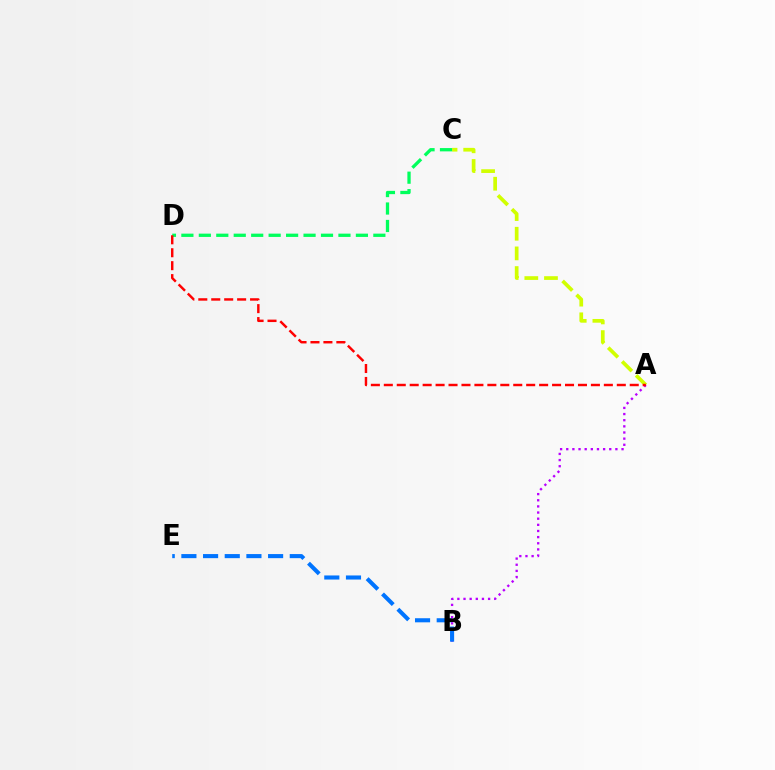{('A', 'C'): [{'color': '#d1ff00', 'line_style': 'dashed', 'thickness': 2.67}], ('A', 'B'): [{'color': '#b900ff', 'line_style': 'dotted', 'thickness': 1.67}], ('C', 'D'): [{'color': '#00ff5c', 'line_style': 'dashed', 'thickness': 2.37}], ('B', 'E'): [{'color': '#0074ff', 'line_style': 'dashed', 'thickness': 2.94}], ('A', 'D'): [{'color': '#ff0000', 'line_style': 'dashed', 'thickness': 1.76}]}